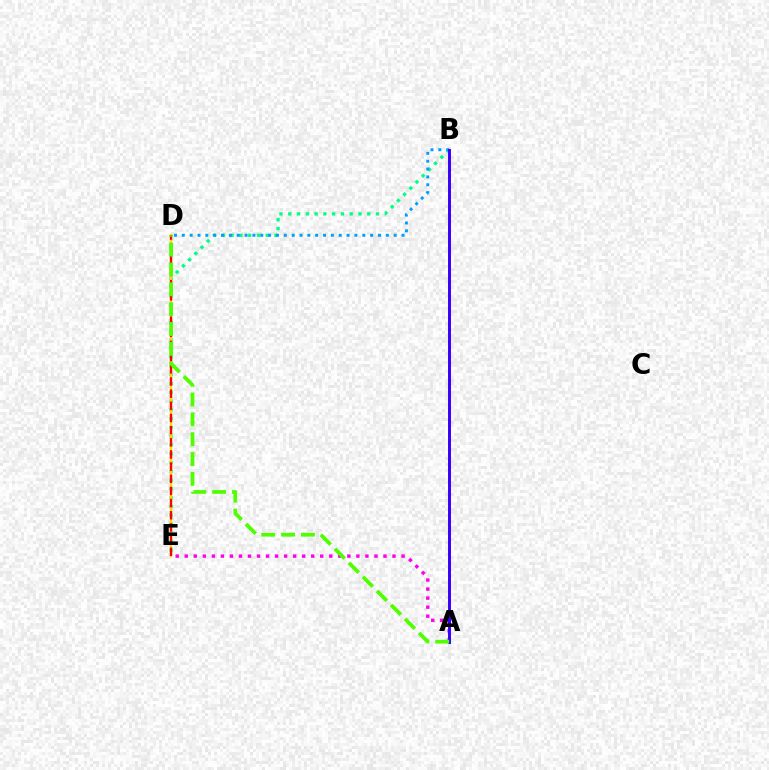{('B', 'E'): [{'color': '#00ff86', 'line_style': 'dotted', 'thickness': 2.38}], ('D', 'E'): [{'color': '#ffd500', 'line_style': 'solid', 'thickness': 1.69}, {'color': '#ff0000', 'line_style': 'dashed', 'thickness': 1.65}], ('B', 'D'): [{'color': '#009eff', 'line_style': 'dotted', 'thickness': 2.13}], ('A', 'E'): [{'color': '#ff00ed', 'line_style': 'dotted', 'thickness': 2.45}], ('A', 'B'): [{'color': '#3700ff', 'line_style': 'solid', 'thickness': 2.12}], ('A', 'D'): [{'color': '#4fff00', 'line_style': 'dashed', 'thickness': 2.7}]}